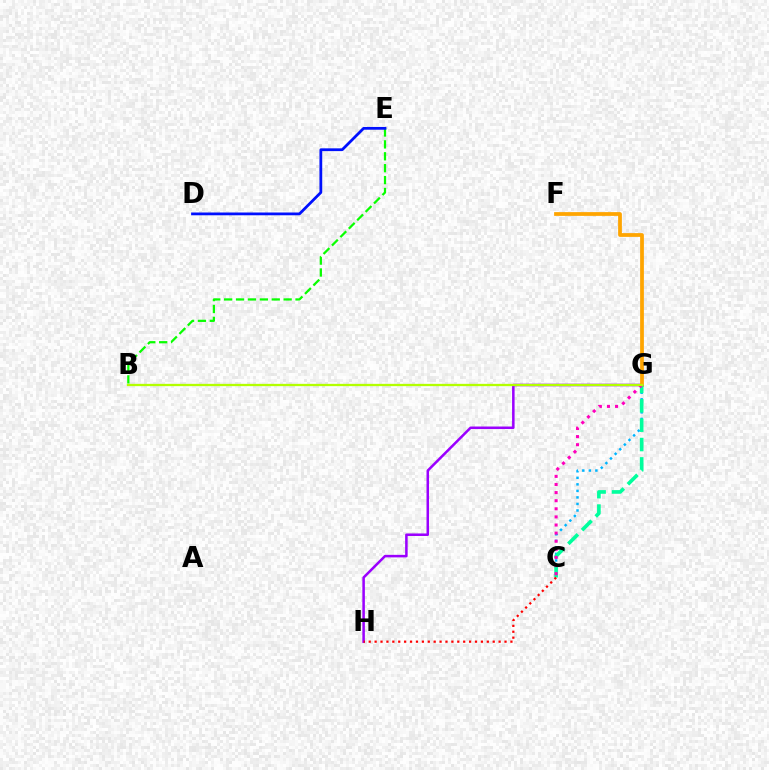{('B', 'E'): [{'color': '#08ff00', 'line_style': 'dashed', 'thickness': 1.62}], ('D', 'E'): [{'color': '#0010ff', 'line_style': 'solid', 'thickness': 2.0}], ('G', 'H'): [{'color': '#9b00ff', 'line_style': 'solid', 'thickness': 1.82}], ('C', 'G'): [{'color': '#00b5ff', 'line_style': 'dotted', 'thickness': 1.78}, {'color': '#00ff9d', 'line_style': 'dashed', 'thickness': 2.63}, {'color': '#ff00bd', 'line_style': 'dotted', 'thickness': 2.2}], ('F', 'G'): [{'color': '#ffa500', 'line_style': 'solid', 'thickness': 2.7}], ('B', 'G'): [{'color': '#b3ff00', 'line_style': 'solid', 'thickness': 1.66}], ('C', 'H'): [{'color': '#ff0000', 'line_style': 'dotted', 'thickness': 1.6}]}